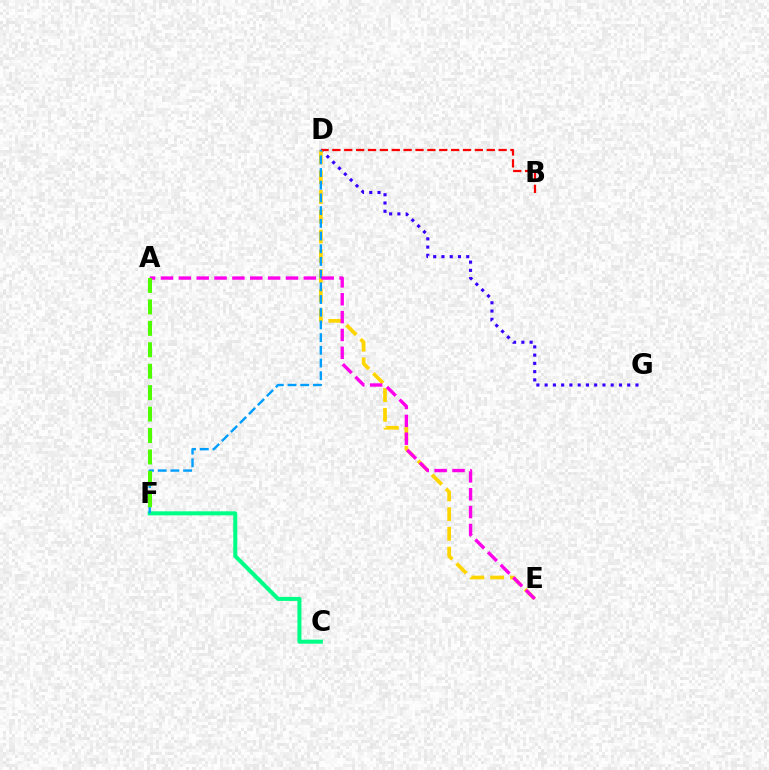{('D', 'G'): [{'color': '#3700ff', 'line_style': 'dotted', 'thickness': 2.24}], ('B', 'D'): [{'color': '#ff0000', 'line_style': 'dashed', 'thickness': 1.61}], ('C', 'F'): [{'color': '#00ff86', 'line_style': 'solid', 'thickness': 2.92}], ('D', 'E'): [{'color': '#ffd500', 'line_style': 'dashed', 'thickness': 2.69}], ('D', 'F'): [{'color': '#009eff', 'line_style': 'dashed', 'thickness': 1.73}], ('A', 'E'): [{'color': '#ff00ed', 'line_style': 'dashed', 'thickness': 2.43}], ('A', 'F'): [{'color': '#4fff00', 'line_style': 'dashed', 'thickness': 2.91}]}